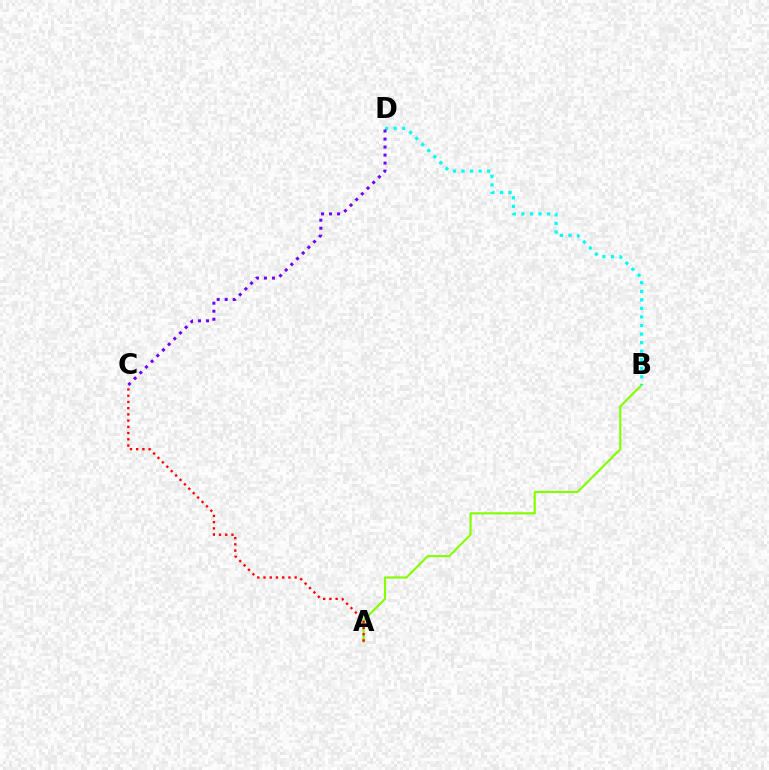{('A', 'B'): [{'color': '#84ff00', 'line_style': 'solid', 'thickness': 1.56}], ('B', 'D'): [{'color': '#00fff6', 'line_style': 'dotted', 'thickness': 2.32}], ('C', 'D'): [{'color': '#7200ff', 'line_style': 'dotted', 'thickness': 2.18}], ('A', 'C'): [{'color': '#ff0000', 'line_style': 'dotted', 'thickness': 1.69}]}